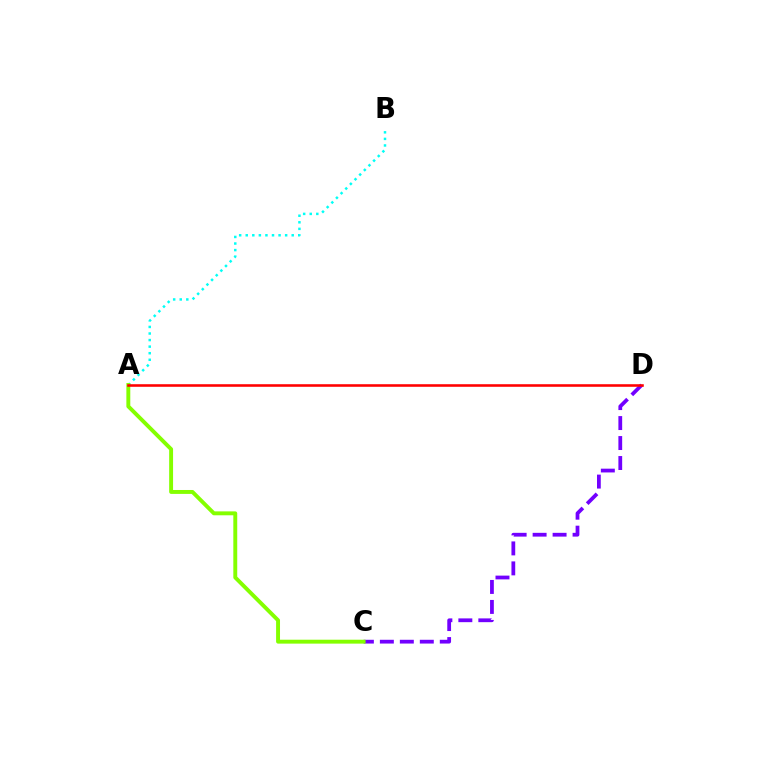{('A', 'B'): [{'color': '#00fff6', 'line_style': 'dotted', 'thickness': 1.78}], ('C', 'D'): [{'color': '#7200ff', 'line_style': 'dashed', 'thickness': 2.71}], ('A', 'C'): [{'color': '#84ff00', 'line_style': 'solid', 'thickness': 2.82}], ('A', 'D'): [{'color': '#ff0000', 'line_style': 'solid', 'thickness': 1.85}]}